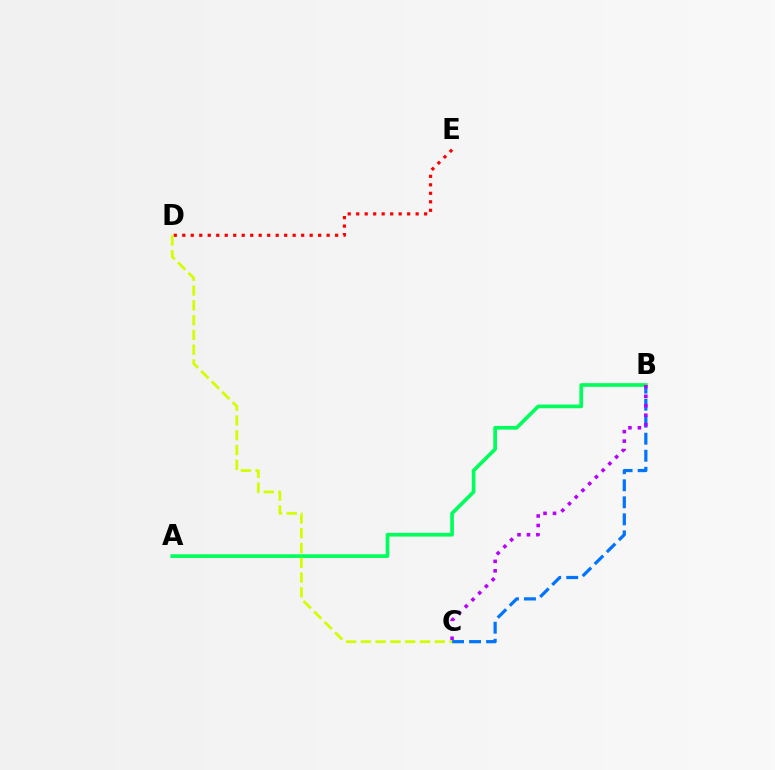{('B', 'C'): [{'color': '#0074ff', 'line_style': 'dashed', 'thickness': 2.31}, {'color': '#b900ff', 'line_style': 'dotted', 'thickness': 2.58}], ('D', 'E'): [{'color': '#ff0000', 'line_style': 'dotted', 'thickness': 2.31}], ('A', 'B'): [{'color': '#00ff5c', 'line_style': 'solid', 'thickness': 2.65}], ('C', 'D'): [{'color': '#d1ff00', 'line_style': 'dashed', 'thickness': 2.01}]}